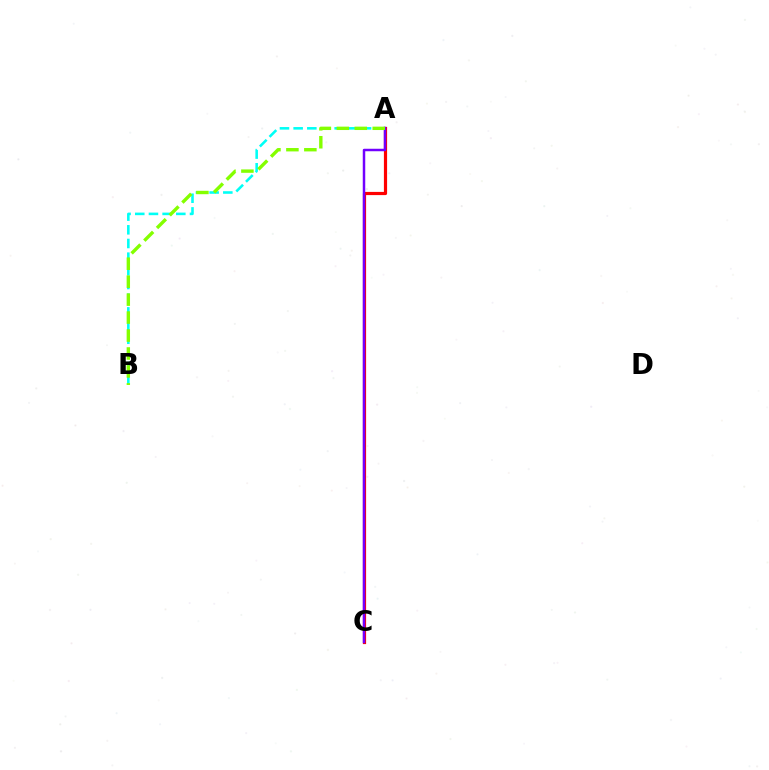{('A', 'C'): [{'color': '#ff0000', 'line_style': 'solid', 'thickness': 2.3}, {'color': '#7200ff', 'line_style': 'solid', 'thickness': 1.79}], ('A', 'B'): [{'color': '#00fff6', 'line_style': 'dashed', 'thickness': 1.86}, {'color': '#84ff00', 'line_style': 'dashed', 'thickness': 2.44}]}